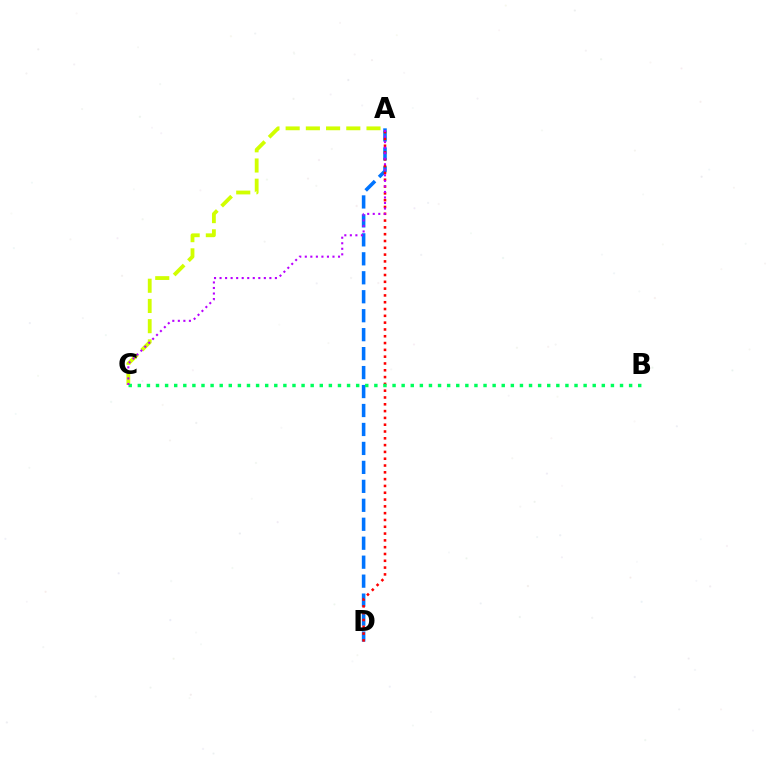{('A', 'D'): [{'color': '#0074ff', 'line_style': 'dashed', 'thickness': 2.58}, {'color': '#ff0000', 'line_style': 'dotted', 'thickness': 1.85}], ('A', 'C'): [{'color': '#d1ff00', 'line_style': 'dashed', 'thickness': 2.75}, {'color': '#b900ff', 'line_style': 'dotted', 'thickness': 1.5}], ('B', 'C'): [{'color': '#00ff5c', 'line_style': 'dotted', 'thickness': 2.47}]}